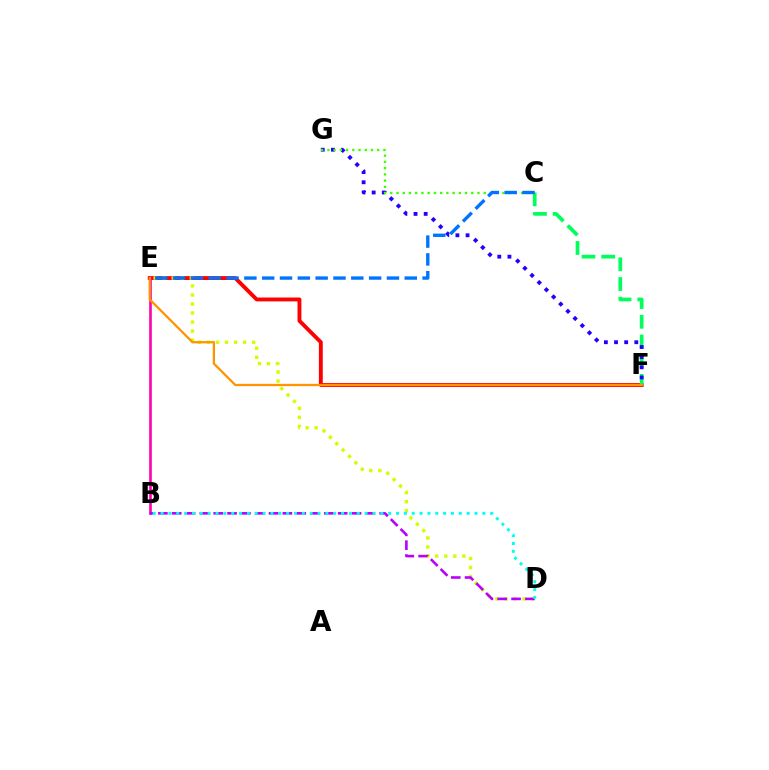{('E', 'F'): [{'color': '#ff0000', 'line_style': 'solid', 'thickness': 2.79}, {'color': '#ff9400', 'line_style': 'solid', 'thickness': 1.64}], ('C', 'F'): [{'color': '#00ff5c', 'line_style': 'dashed', 'thickness': 2.68}], ('F', 'G'): [{'color': '#2500ff', 'line_style': 'dotted', 'thickness': 2.76}], ('B', 'E'): [{'color': '#ff00ac', 'line_style': 'solid', 'thickness': 1.89}], ('D', 'E'): [{'color': '#d1ff00', 'line_style': 'dotted', 'thickness': 2.46}], ('B', 'D'): [{'color': '#b900ff', 'line_style': 'dashed', 'thickness': 1.88}, {'color': '#00fff6', 'line_style': 'dotted', 'thickness': 2.13}], ('C', 'G'): [{'color': '#3dff00', 'line_style': 'dotted', 'thickness': 1.69}], ('C', 'E'): [{'color': '#0074ff', 'line_style': 'dashed', 'thickness': 2.42}]}